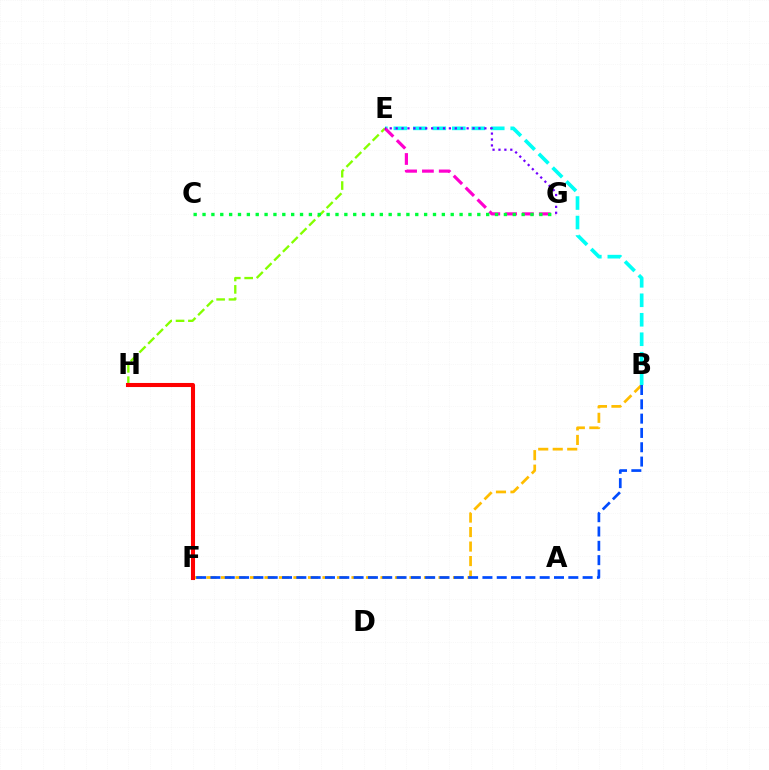{('B', 'F'): [{'color': '#ffbd00', 'line_style': 'dashed', 'thickness': 1.97}, {'color': '#004bff', 'line_style': 'dashed', 'thickness': 1.94}], ('E', 'H'): [{'color': '#84ff00', 'line_style': 'dashed', 'thickness': 1.68}], ('F', 'H'): [{'color': '#ff0000', 'line_style': 'solid', 'thickness': 2.93}], ('B', 'E'): [{'color': '#00fff6', 'line_style': 'dashed', 'thickness': 2.65}], ('E', 'G'): [{'color': '#ff00cf', 'line_style': 'dashed', 'thickness': 2.29}, {'color': '#7200ff', 'line_style': 'dotted', 'thickness': 1.61}], ('C', 'G'): [{'color': '#00ff39', 'line_style': 'dotted', 'thickness': 2.41}]}